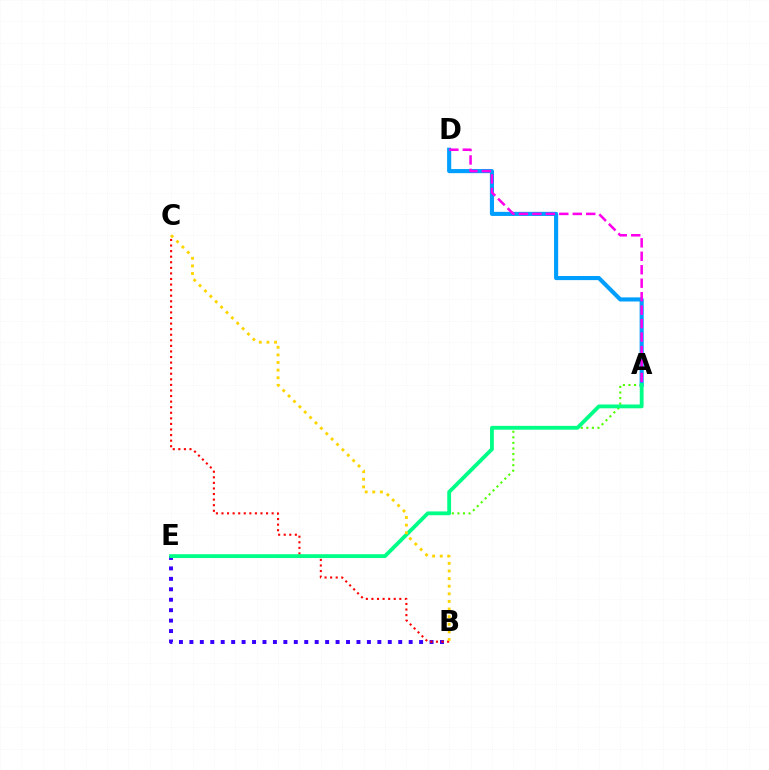{('B', 'E'): [{'color': '#3700ff', 'line_style': 'dotted', 'thickness': 2.84}], ('A', 'E'): [{'color': '#4fff00', 'line_style': 'dotted', 'thickness': 1.51}, {'color': '#00ff86', 'line_style': 'solid', 'thickness': 2.75}], ('A', 'D'): [{'color': '#009eff', 'line_style': 'solid', 'thickness': 2.96}, {'color': '#ff00ed', 'line_style': 'dashed', 'thickness': 1.83}], ('B', 'C'): [{'color': '#ff0000', 'line_style': 'dotted', 'thickness': 1.51}, {'color': '#ffd500', 'line_style': 'dotted', 'thickness': 2.07}]}